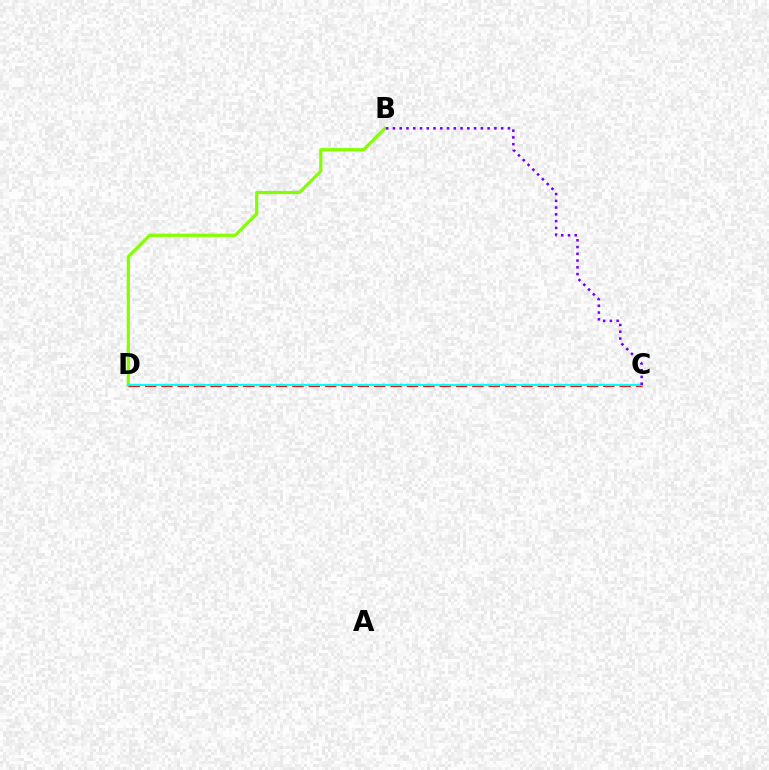{('B', 'D'): [{'color': '#84ff00', 'line_style': 'solid', 'thickness': 2.29}], ('C', 'D'): [{'color': '#ff0000', 'line_style': 'dashed', 'thickness': 2.22}, {'color': '#00fff6', 'line_style': 'solid', 'thickness': 1.55}], ('B', 'C'): [{'color': '#7200ff', 'line_style': 'dotted', 'thickness': 1.84}]}